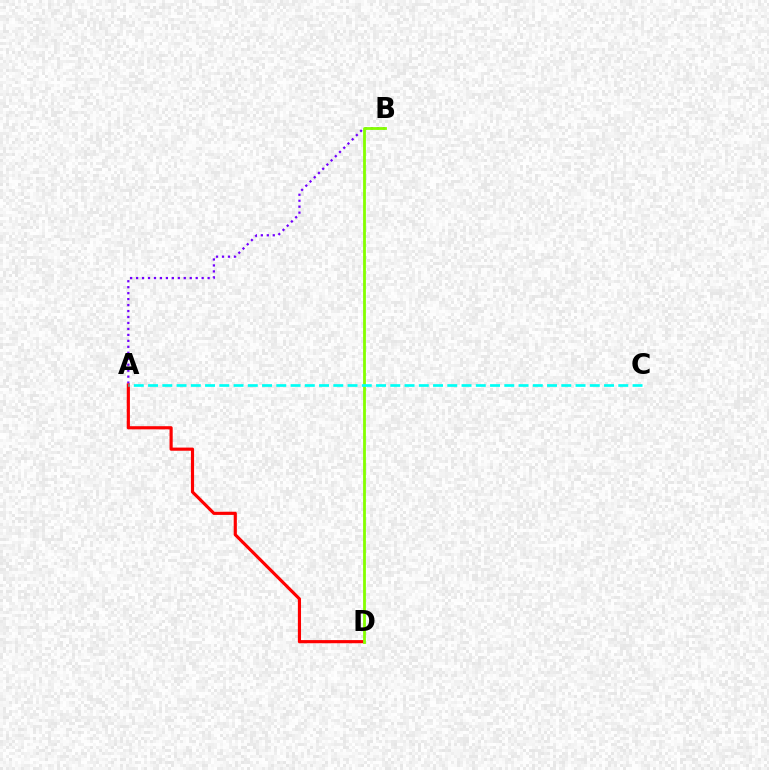{('A', 'B'): [{'color': '#7200ff', 'line_style': 'dotted', 'thickness': 1.62}], ('A', 'D'): [{'color': '#ff0000', 'line_style': 'solid', 'thickness': 2.27}], ('B', 'D'): [{'color': '#84ff00', 'line_style': 'solid', 'thickness': 2.02}], ('A', 'C'): [{'color': '#00fff6', 'line_style': 'dashed', 'thickness': 1.94}]}